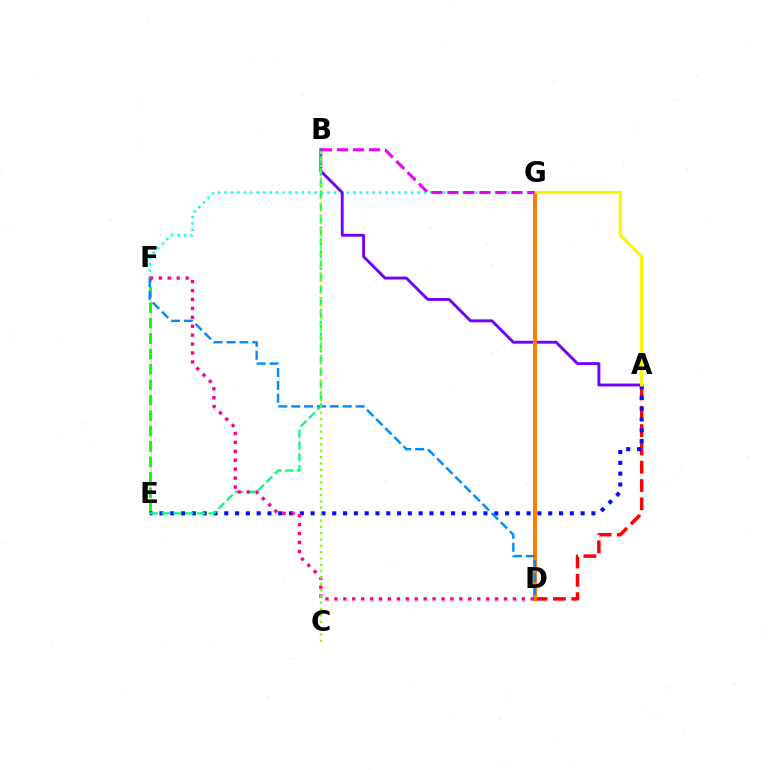{('E', 'F'): [{'color': '#08ff00', 'line_style': 'dashed', 'thickness': 2.09}], ('F', 'G'): [{'color': '#00fff6', 'line_style': 'dotted', 'thickness': 1.75}], ('A', 'D'): [{'color': '#ff0000', 'line_style': 'dashed', 'thickness': 2.49}], ('A', 'E'): [{'color': '#0010ff', 'line_style': 'dotted', 'thickness': 2.93}], ('A', 'B'): [{'color': '#7200ff', 'line_style': 'solid', 'thickness': 2.08}], ('D', 'G'): [{'color': '#ff7c00', 'line_style': 'solid', 'thickness': 2.9}], ('A', 'G'): [{'color': '#fcf500', 'line_style': 'solid', 'thickness': 2.3}], ('B', 'E'): [{'color': '#00ff74', 'line_style': 'dashed', 'thickness': 1.6}], ('B', 'G'): [{'color': '#ee00ff', 'line_style': 'dashed', 'thickness': 2.18}], ('D', 'F'): [{'color': '#008cff', 'line_style': 'dashed', 'thickness': 1.75}, {'color': '#ff0094', 'line_style': 'dotted', 'thickness': 2.43}], ('B', 'C'): [{'color': '#84ff00', 'line_style': 'dotted', 'thickness': 1.72}]}